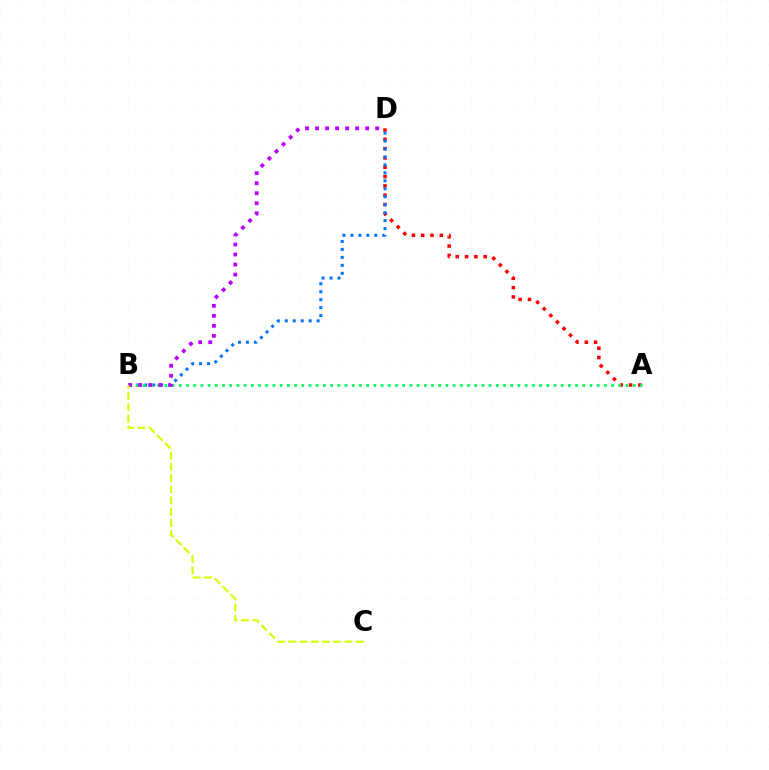{('A', 'D'): [{'color': '#ff0000', 'line_style': 'dotted', 'thickness': 2.53}], ('B', 'D'): [{'color': '#0074ff', 'line_style': 'dotted', 'thickness': 2.16}, {'color': '#b900ff', 'line_style': 'dotted', 'thickness': 2.72}], ('A', 'B'): [{'color': '#00ff5c', 'line_style': 'dotted', 'thickness': 1.96}], ('B', 'C'): [{'color': '#d1ff00', 'line_style': 'dashed', 'thickness': 1.53}]}